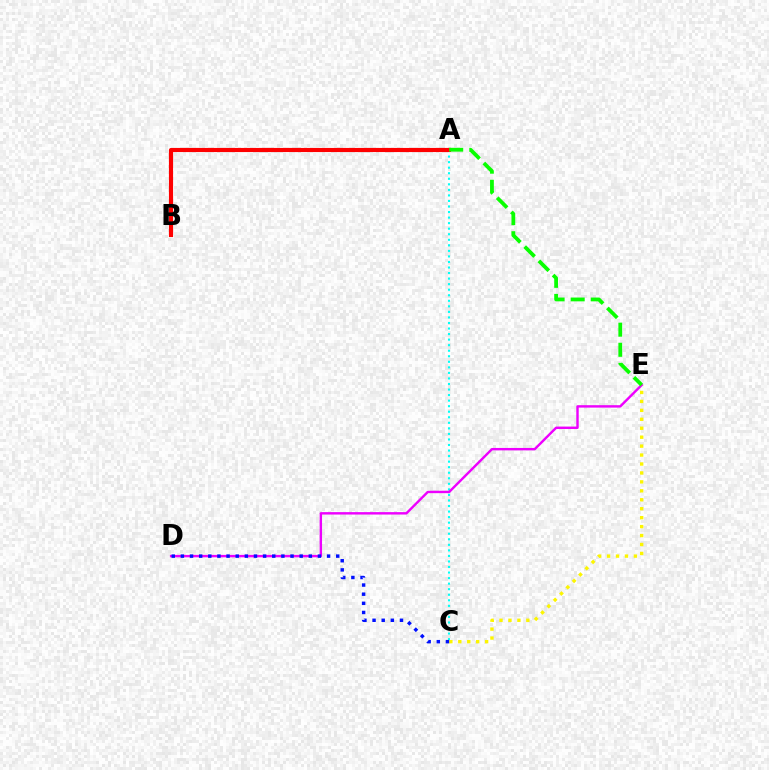{('A', 'C'): [{'color': '#00fff6', 'line_style': 'dotted', 'thickness': 1.51}], ('C', 'E'): [{'color': '#fcf500', 'line_style': 'dotted', 'thickness': 2.43}], ('D', 'E'): [{'color': '#ee00ff', 'line_style': 'solid', 'thickness': 1.74}], ('A', 'B'): [{'color': '#ff0000', 'line_style': 'solid', 'thickness': 2.97}], ('A', 'E'): [{'color': '#08ff00', 'line_style': 'dashed', 'thickness': 2.73}], ('C', 'D'): [{'color': '#0010ff', 'line_style': 'dotted', 'thickness': 2.48}]}